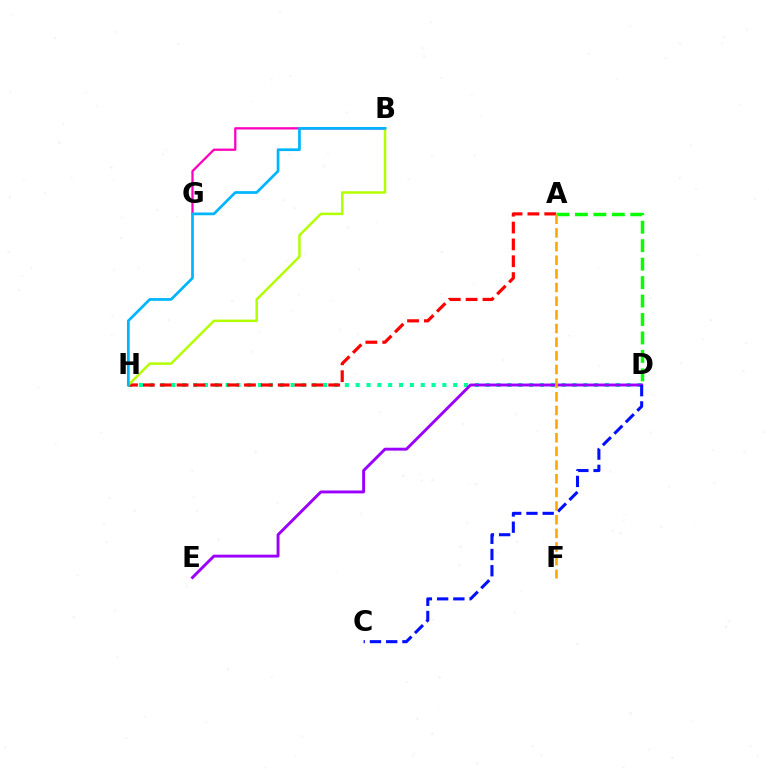{('D', 'H'): [{'color': '#00ff9d', 'line_style': 'dotted', 'thickness': 2.95}], ('A', 'H'): [{'color': '#ff0000', 'line_style': 'dashed', 'thickness': 2.29}], ('B', 'G'): [{'color': '#ff00bd', 'line_style': 'solid', 'thickness': 1.64}], ('D', 'E'): [{'color': '#9b00ff', 'line_style': 'solid', 'thickness': 2.1}], ('A', 'D'): [{'color': '#08ff00', 'line_style': 'dashed', 'thickness': 2.51}], ('C', 'D'): [{'color': '#0010ff', 'line_style': 'dashed', 'thickness': 2.21}], ('B', 'H'): [{'color': '#b3ff00', 'line_style': 'solid', 'thickness': 1.79}, {'color': '#00b5ff', 'line_style': 'solid', 'thickness': 1.96}], ('A', 'F'): [{'color': '#ffa500', 'line_style': 'dashed', 'thickness': 1.86}]}